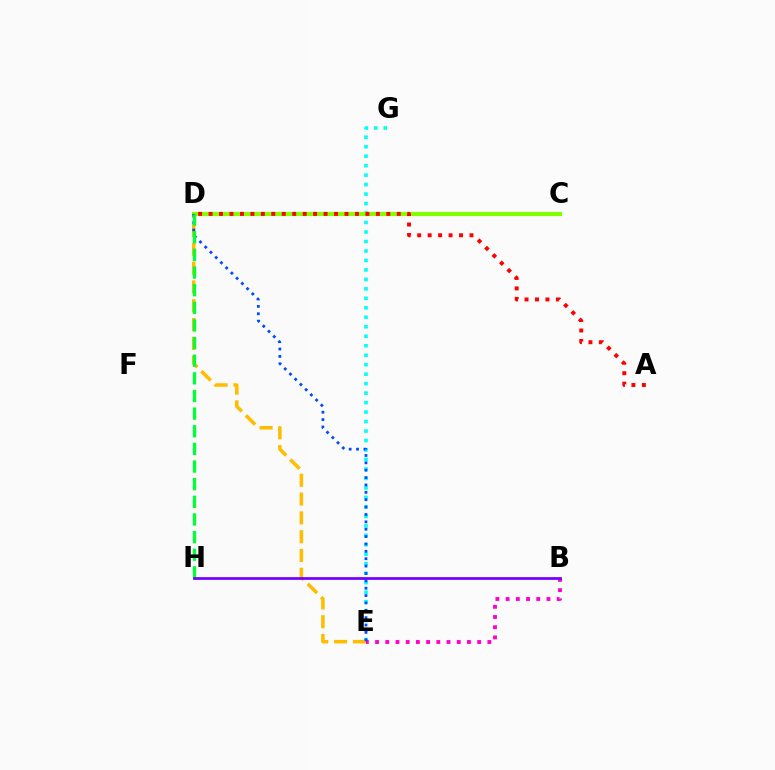{('E', 'G'): [{'color': '#00fff6', 'line_style': 'dotted', 'thickness': 2.58}], ('C', 'D'): [{'color': '#84ff00', 'line_style': 'solid', 'thickness': 2.99}], ('D', 'E'): [{'color': '#ffbd00', 'line_style': 'dashed', 'thickness': 2.55}, {'color': '#004bff', 'line_style': 'dotted', 'thickness': 2.0}], ('B', 'E'): [{'color': '#ff00cf', 'line_style': 'dotted', 'thickness': 2.77}], ('A', 'D'): [{'color': '#ff0000', 'line_style': 'dotted', 'thickness': 2.84}], ('D', 'H'): [{'color': '#00ff39', 'line_style': 'dashed', 'thickness': 2.4}], ('B', 'H'): [{'color': '#7200ff', 'line_style': 'solid', 'thickness': 1.97}]}